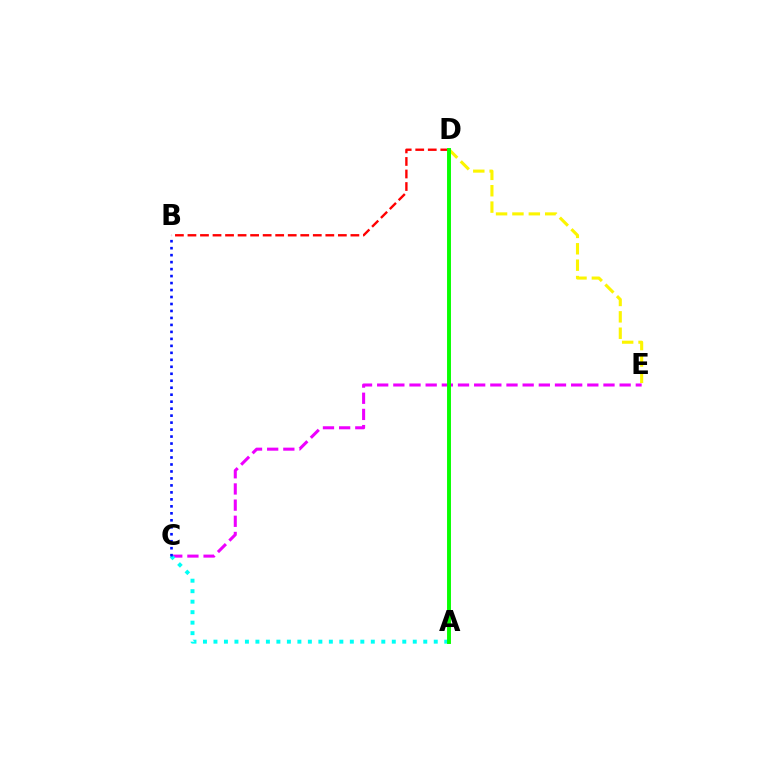{('D', 'E'): [{'color': '#fcf500', 'line_style': 'dashed', 'thickness': 2.23}], ('C', 'E'): [{'color': '#ee00ff', 'line_style': 'dashed', 'thickness': 2.2}], ('B', 'D'): [{'color': '#ff0000', 'line_style': 'dashed', 'thickness': 1.7}], ('A', 'C'): [{'color': '#00fff6', 'line_style': 'dotted', 'thickness': 2.85}], ('B', 'C'): [{'color': '#0010ff', 'line_style': 'dotted', 'thickness': 1.9}], ('A', 'D'): [{'color': '#08ff00', 'line_style': 'solid', 'thickness': 2.82}]}